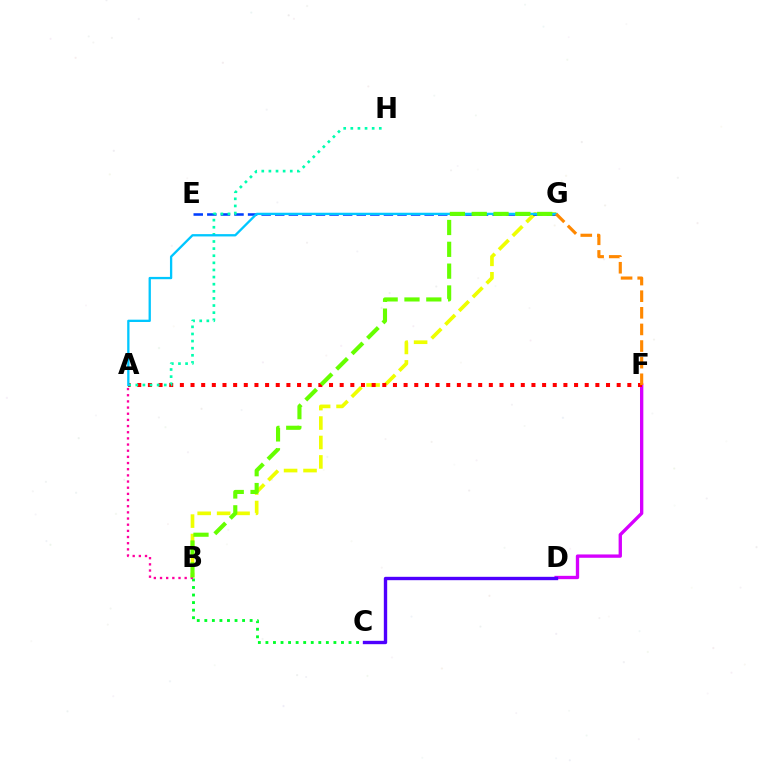{('B', 'G'): [{'color': '#eeff00', 'line_style': 'dashed', 'thickness': 2.64}, {'color': '#66ff00', 'line_style': 'dashed', 'thickness': 2.97}], ('D', 'F'): [{'color': '#d600ff', 'line_style': 'solid', 'thickness': 2.4}], ('B', 'C'): [{'color': '#00ff27', 'line_style': 'dotted', 'thickness': 2.05}], ('C', 'D'): [{'color': '#4f00ff', 'line_style': 'solid', 'thickness': 2.42}], ('A', 'F'): [{'color': '#ff0000', 'line_style': 'dotted', 'thickness': 2.89}], ('A', 'B'): [{'color': '#ff00a0', 'line_style': 'dotted', 'thickness': 1.67}], ('E', 'G'): [{'color': '#003fff', 'line_style': 'dashed', 'thickness': 1.85}], ('A', 'H'): [{'color': '#00ffaf', 'line_style': 'dotted', 'thickness': 1.93}], ('A', 'G'): [{'color': '#00c7ff', 'line_style': 'solid', 'thickness': 1.66}], ('F', 'G'): [{'color': '#ff8800', 'line_style': 'dashed', 'thickness': 2.26}]}